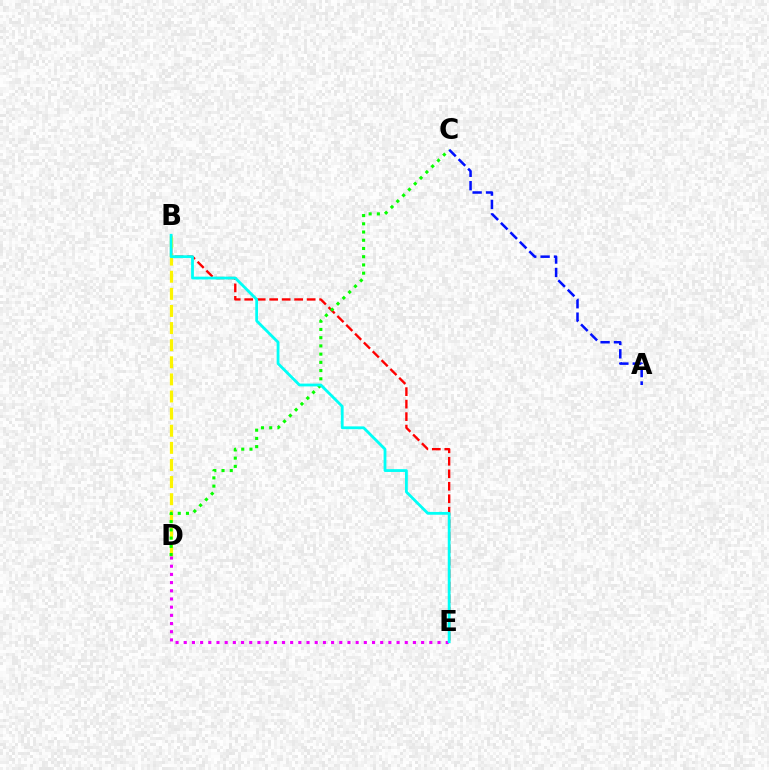{('B', 'E'): [{'color': '#ff0000', 'line_style': 'dashed', 'thickness': 1.7}, {'color': '#00fff6', 'line_style': 'solid', 'thickness': 2.02}], ('B', 'D'): [{'color': '#fcf500', 'line_style': 'dashed', 'thickness': 2.32}], ('C', 'D'): [{'color': '#08ff00', 'line_style': 'dotted', 'thickness': 2.23}], ('D', 'E'): [{'color': '#ee00ff', 'line_style': 'dotted', 'thickness': 2.22}], ('A', 'C'): [{'color': '#0010ff', 'line_style': 'dashed', 'thickness': 1.82}]}